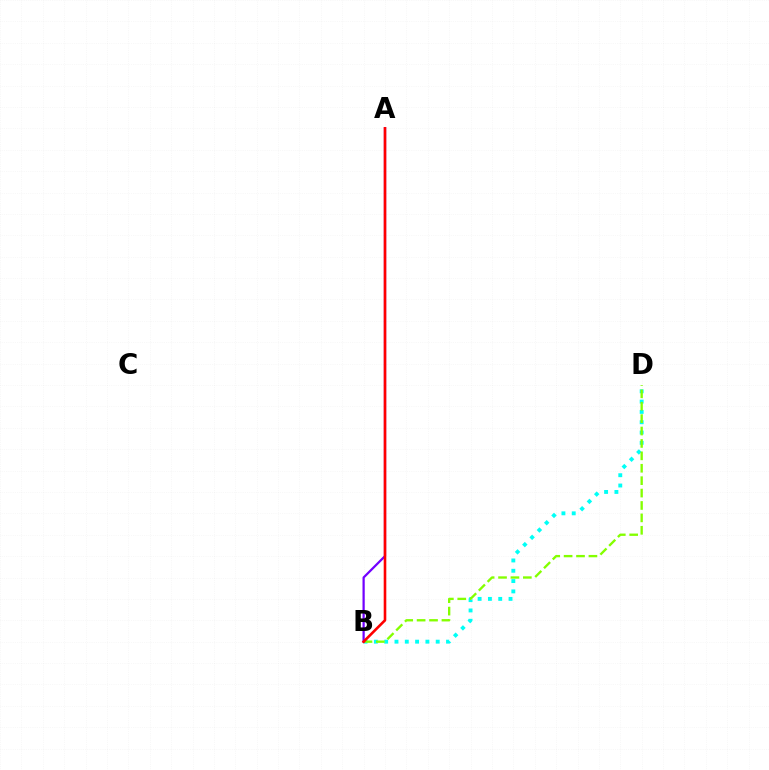{('B', 'D'): [{'color': '#00fff6', 'line_style': 'dotted', 'thickness': 2.8}, {'color': '#84ff00', 'line_style': 'dashed', 'thickness': 1.69}], ('A', 'B'): [{'color': '#7200ff', 'line_style': 'solid', 'thickness': 1.61}, {'color': '#ff0000', 'line_style': 'solid', 'thickness': 1.88}]}